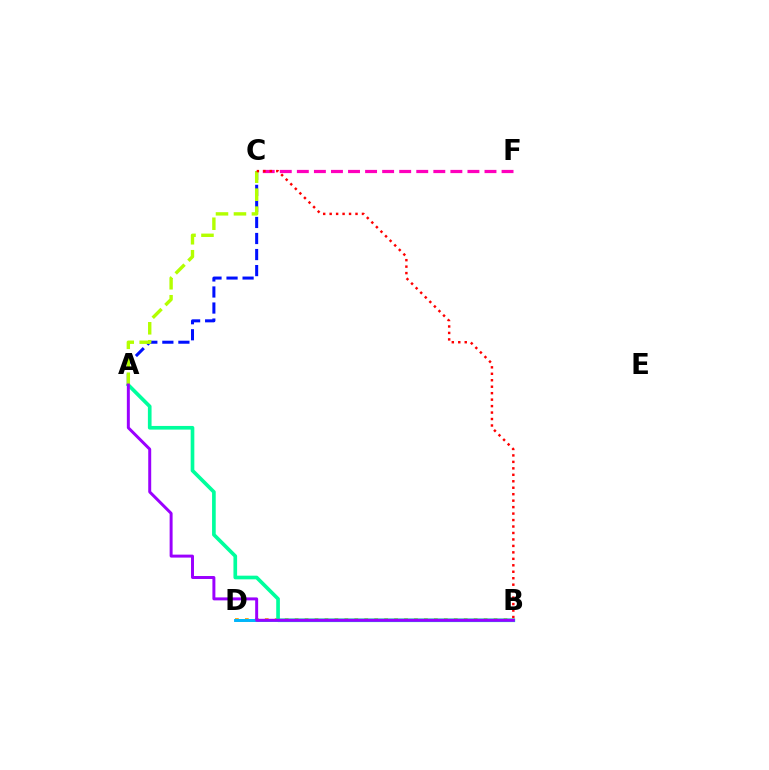{('C', 'F'): [{'color': '#ff00bd', 'line_style': 'dashed', 'thickness': 2.32}], ('B', 'D'): [{'color': '#08ff00', 'line_style': 'dashed', 'thickness': 1.82}, {'color': '#ffa500', 'line_style': 'dotted', 'thickness': 2.7}, {'color': '#00b5ff', 'line_style': 'solid', 'thickness': 2.09}], ('A', 'C'): [{'color': '#0010ff', 'line_style': 'dashed', 'thickness': 2.18}, {'color': '#b3ff00', 'line_style': 'dashed', 'thickness': 2.44}], ('A', 'B'): [{'color': '#00ff9d', 'line_style': 'solid', 'thickness': 2.64}, {'color': '#9b00ff', 'line_style': 'solid', 'thickness': 2.13}], ('B', 'C'): [{'color': '#ff0000', 'line_style': 'dotted', 'thickness': 1.76}]}